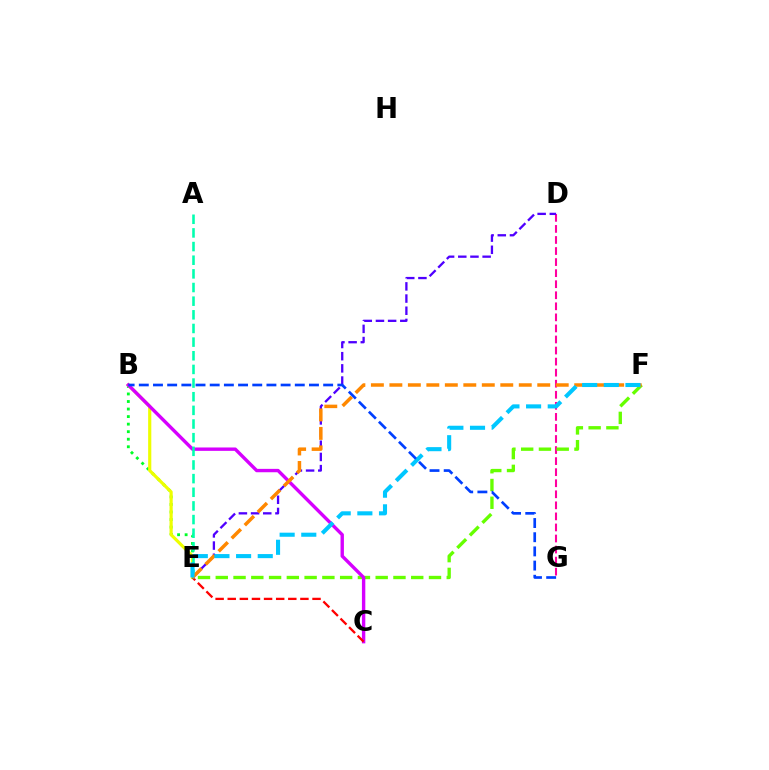{('D', 'G'): [{'color': '#ff00a0', 'line_style': 'dashed', 'thickness': 1.5}], ('B', 'E'): [{'color': '#00ff27', 'line_style': 'dotted', 'thickness': 2.05}, {'color': '#eeff00', 'line_style': 'solid', 'thickness': 2.28}], ('E', 'F'): [{'color': '#66ff00', 'line_style': 'dashed', 'thickness': 2.41}, {'color': '#ff8800', 'line_style': 'dashed', 'thickness': 2.51}, {'color': '#00c7ff', 'line_style': 'dashed', 'thickness': 2.94}], ('D', 'E'): [{'color': '#4f00ff', 'line_style': 'dashed', 'thickness': 1.65}], ('B', 'C'): [{'color': '#d600ff', 'line_style': 'solid', 'thickness': 2.44}], ('C', 'E'): [{'color': '#ff0000', 'line_style': 'dashed', 'thickness': 1.65}], ('A', 'E'): [{'color': '#00ffaf', 'line_style': 'dashed', 'thickness': 1.85}], ('B', 'G'): [{'color': '#003fff', 'line_style': 'dashed', 'thickness': 1.93}]}